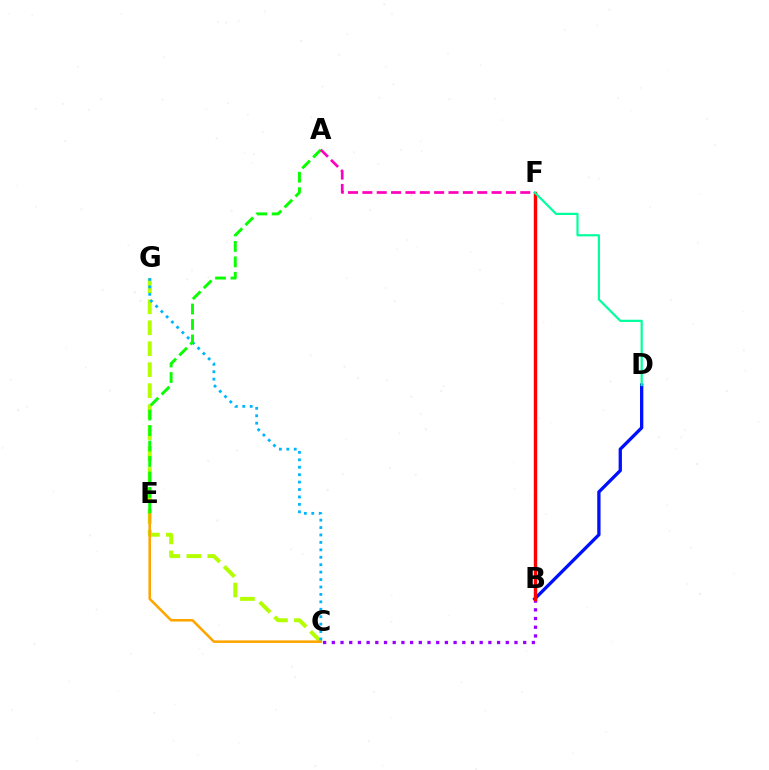{('C', 'G'): [{'color': '#b3ff00', 'line_style': 'dashed', 'thickness': 2.85}, {'color': '#00b5ff', 'line_style': 'dotted', 'thickness': 2.02}], ('B', 'D'): [{'color': '#0010ff', 'line_style': 'solid', 'thickness': 2.37}], ('C', 'E'): [{'color': '#ffa500', 'line_style': 'solid', 'thickness': 1.85}], ('B', 'C'): [{'color': '#9b00ff', 'line_style': 'dotted', 'thickness': 2.36}], ('B', 'F'): [{'color': '#ff0000', 'line_style': 'solid', 'thickness': 2.46}], ('A', 'E'): [{'color': '#08ff00', 'line_style': 'dashed', 'thickness': 2.1}], ('A', 'F'): [{'color': '#ff00bd', 'line_style': 'dashed', 'thickness': 1.95}], ('D', 'F'): [{'color': '#00ff9d', 'line_style': 'solid', 'thickness': 1.58}]}